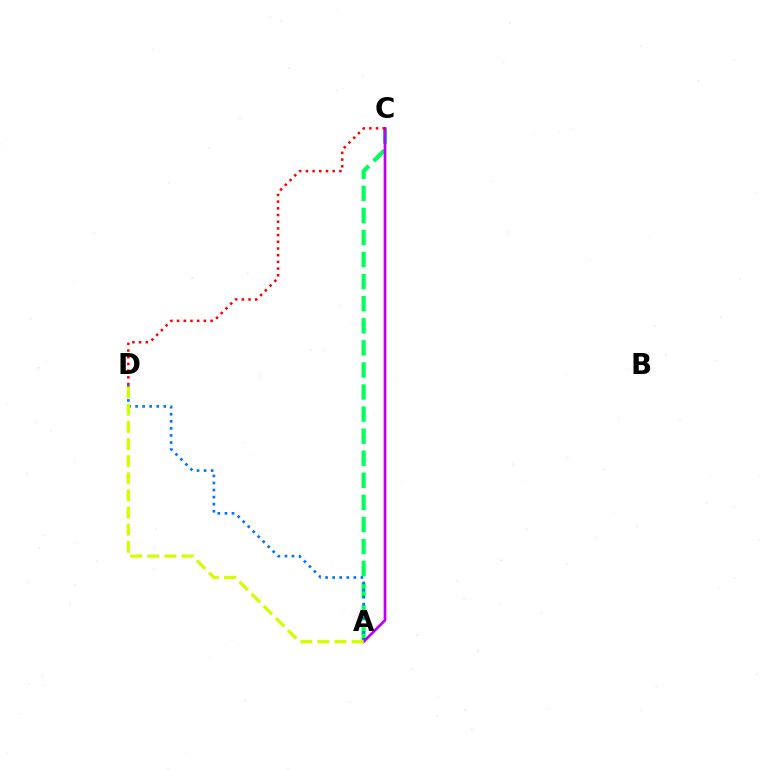{('A', 'C'): [{'color': '#00ff5c', 'line_style': 'dashed', 'thickness': 3.0}, {'color': '#b900ff', 'line_style': 'solid', 'thickness': 1.94}], ('A', 'D'): [{'color': '#0074ff', 'line_style': 'dotted', 'thickness': 1.92}, {'color': '#d1ff00', 'line_style': 'dashed', 'thickness': 2.33}], ('C', 'D'): [{'color': '#ff0000', 'line_style': 'dotted', 'thickness': 1.82}]}